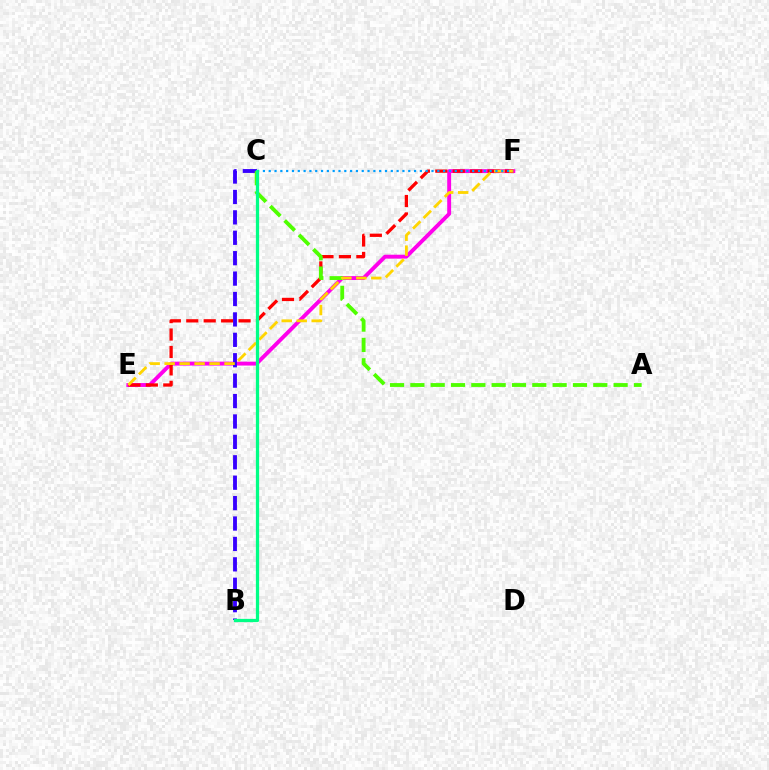{('E', 'F'): [{'color': '#ff00ed', 'line_style': 'solid', 'thickness': 2.8}, {'color': '#ff0000', 'line_style': 'dashed', 'thickness': 2.37}, {'color': '#ffd500', 'line_style': 'dashed', 'thickness': 2.03}], ('B', 'C'): [{'color': '#3700ff', 'line_style': 'dashed', 'thickness': 2.77}, {'color': '#00ff86', 'line_style': 'solid', 'thickness': 2.34}], ('A', 'C'): [{'color': '#4fff00', 'line_style': 'dashed', 'thickness': 2.76}], ('C', 'F'): [{'color': '#009eff', 'line_style': 'dotted', 'thickness': 1.58}]}